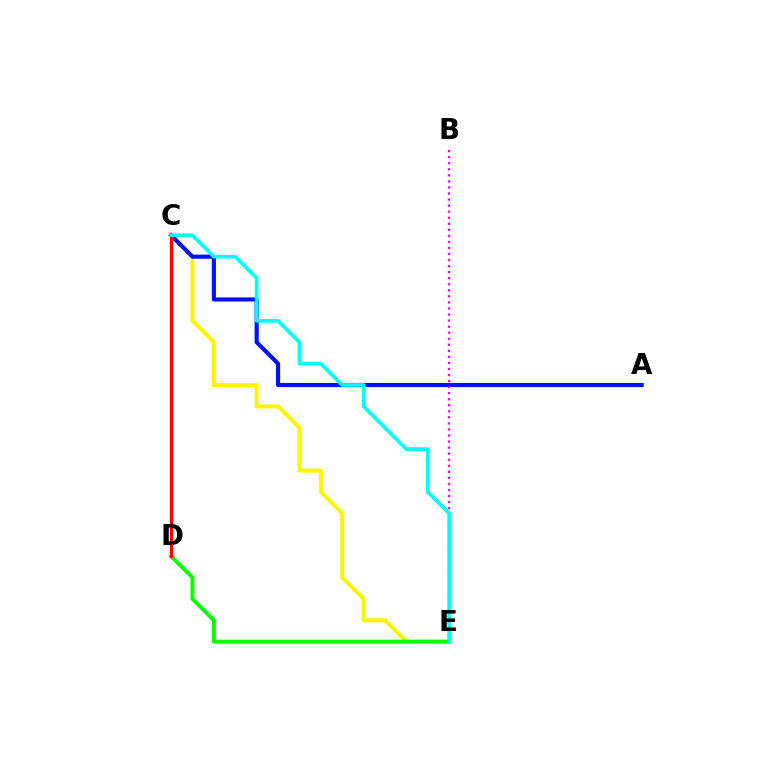{('C', 'E'): [{'color': '#fcf500', 'line_style': 'solid', 'thickness': 2.89}, {'color': '#00fff6', 'line_style': 'solid', 'thickness': 2.65}], ('D', 'E'): [{'color': '#08ff00', 'line_style': 'solid', 'thickness': 2.84}], ('A', 'C'): [{'color': '#0010ff', 'line_style': 'solid', 'thickness': 2.97}], ('B', 'E'): [{'color': '#ee00ff', 'line_style': 'dotted', 'thickness': 1.64}], ('C', 'D'): [{'color': '#ff0000', 'line_style': 'solid', 'thickness': 2.34}]}